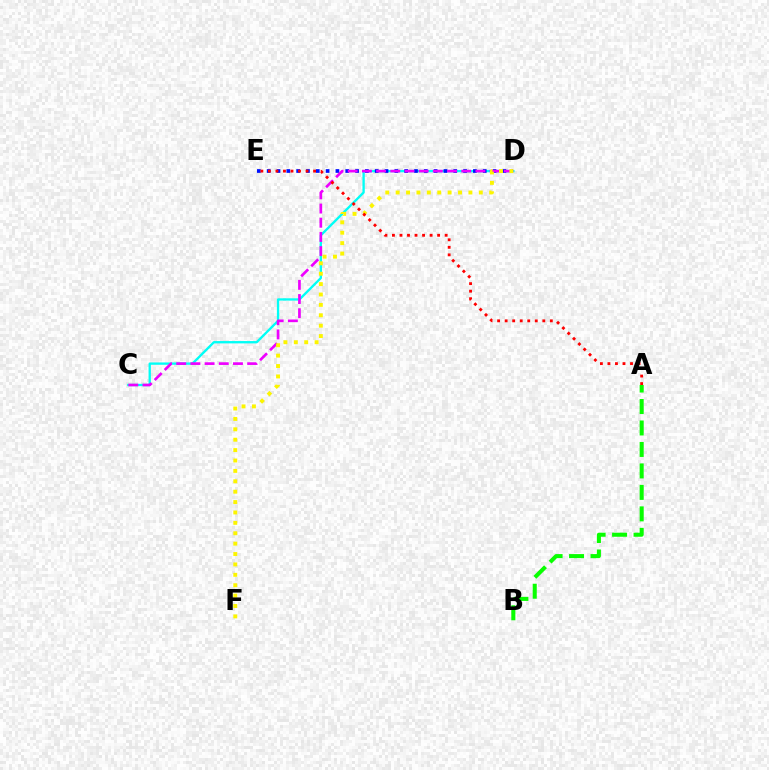{('C', 'D'): [{'color': '#00fff6', 'line_style': 'solid', 'thickness': 1.68}, {'color': '#ee00ff', 'line_style': 'dashed', 'thickness': 1.93}], ('D', 'E'): [{'color': '#0010ff', 'line_style': 'dotted', 'thickness': 2.67}], ('D', 'F'): [{'color': '#fcf500', 'line_style': 'dotted', 'thickness': 2.82}], ('A', 'B'): [{'color': '#08ff00', 'line_style': 'dashed', 'thickness': 2.92}], ('A', 'E'): [{'color': '#ff0000', 'line_style': 'dotted', 'thickness': 2.05}]}